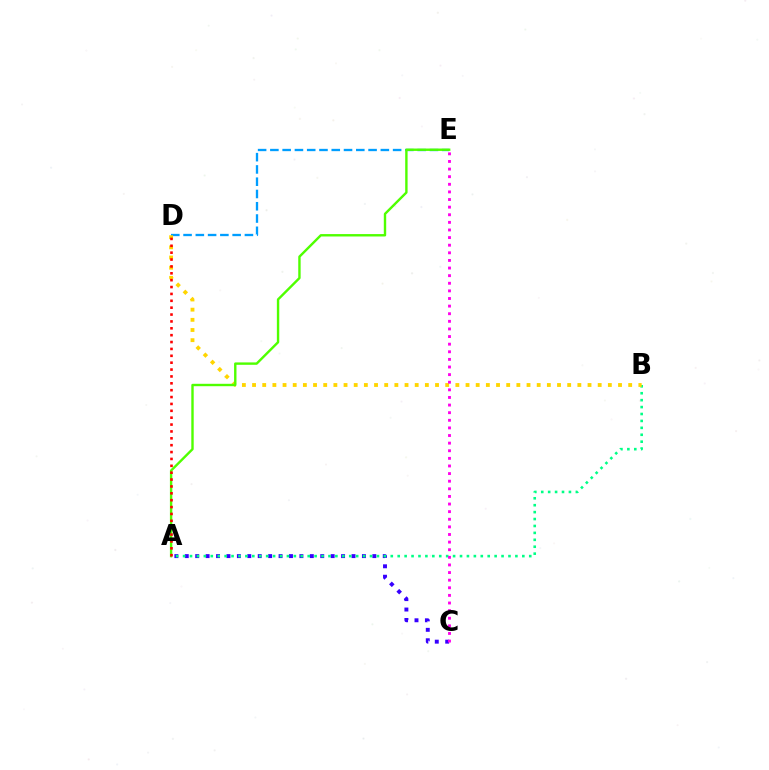{('A', 'C'): [{'color': '#3700ff', 'line_style': 'dotted', 'thickness': 2.83}], ('D', 'E'): [{'color': '#009eff', 'line_style': 'dashed', 'thickness': 1.67}], ('A', 'B'): [{'color': '#00ff86', 'line_style': 'dotted', 'thickness': 1.88}], ('B', 'D'): [{'color': '#ffd500', 'line_style': 'dotted', 'thickness': 2.76}], ('C', 'E'): [{'color': '#ff00ed', 'line_style': 'dotted', 'thickness': 2.07}], ('A', 'E'): [{'color': '#4fff00', 'line_style': 'solid', 'thickness': 1.73}], ('A', 'D'): [{'color': '#ff0000', 'line_style': 'dotted', 'thickness': 1.87}]}